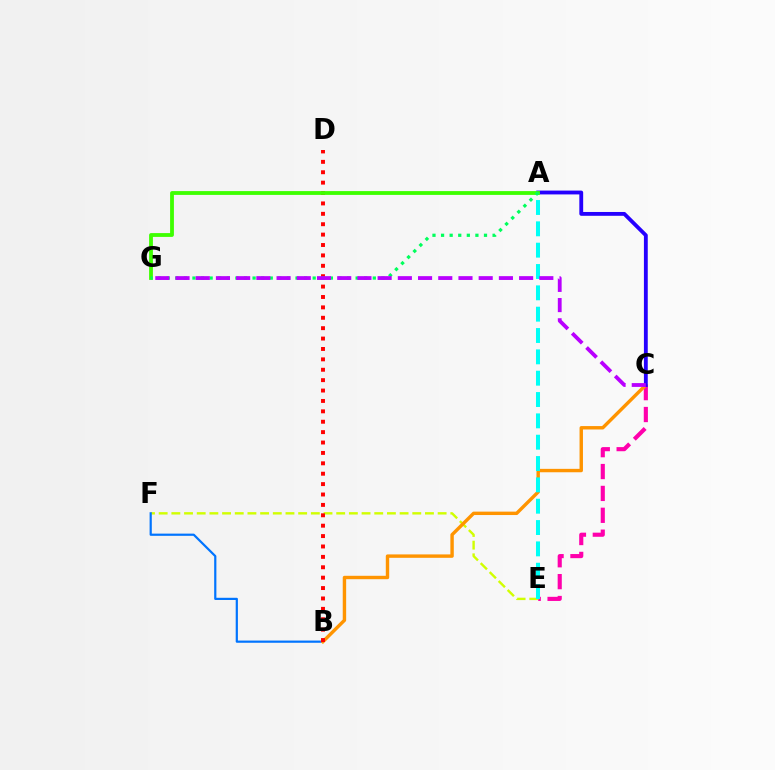{('C', 'E'): [{'color': '#ff00ac', 'line_style': 'dashed', 'thickness': 2.97}], ('E', 'F'): [{'color': '#d1ff00', 'line_style': 'dashed', 'thickness': 1.72}], ('B', 'F'): [{'color': '#0074ff', 'line_style': 'solid', 'thickness': 1.59}], ('B', 'C'): [{'color': '#ff9400', 'line_style': 'solid', 'thickness': 2.45}], ('A', 'C'): [{'color': '#2500ff', 'line_style': 'solid', 'thickness': 2.76}], ('B', 'D'): [{'color': '#ff0000', 'line_style': 'dotted', 'thickness': 2.82}], ('A', 'E'): [{'color': '#00fff6', 'line_style': 'dashed', 'thickness': 2.9}], ('A', 'G'): [{'color': '#3dff00', 'line_style': 'solid', 'thickness': 2.74}, {'color': '#00ff5c', 'line_style': 'dotted', 'thickness': 2.33}], ('C', 'G'): [{'color': '#b900ff', 'line_style': 'dashed', 'thickness': 2.75}]}